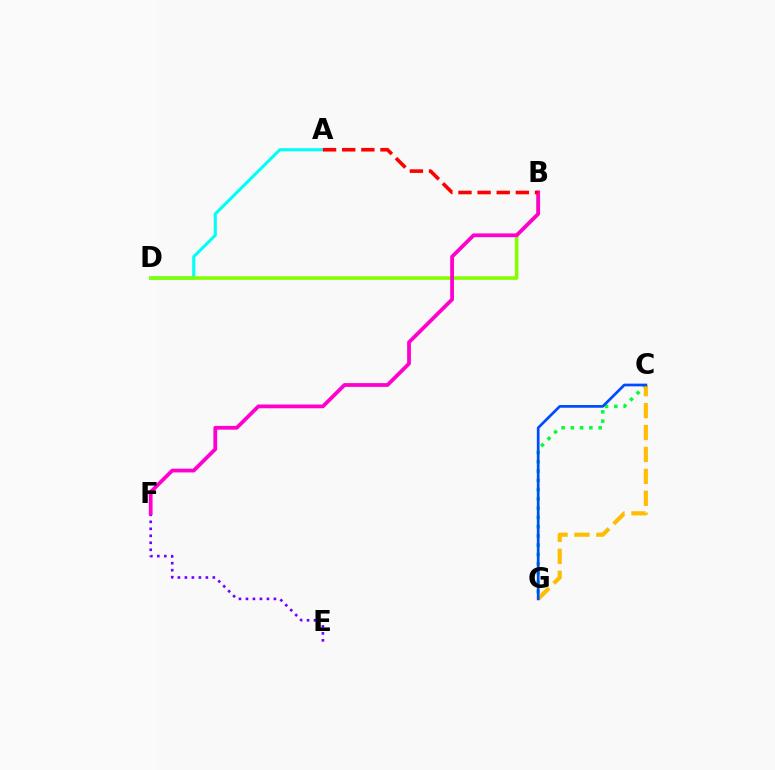{('E', 'F'): [{'color': '#7200ff', 'line_style': 'dotted', 'thickness': 1.9}], ('A', 'D'): [{'color': '#00fff6', 'line_style': 'solid', 'thickness': 2.22}], ('B', 'D'): [{'color': '#84ff00', 'line_style': 'solid', 'thickness': 2.56}], ('C', 'G'): [{'color': '#00ff39', 'line_style': 'dotted', 'thickness': 2.52}, {'color': '#ffbd00', 'line_style': 'dashed', 'thickness': 2.98}, {'color': '#004bff', 'line_style': 'solid', 'thickness': 1.95}], ('B', 'F'): [{'color': '#ff00cf', 'line_style': 'solid', 'thickness': 2.72}], ('A', 'B'): [{'color': '#ff0000', 'line_style': 'dashed', 'thickness': 2.6}]}